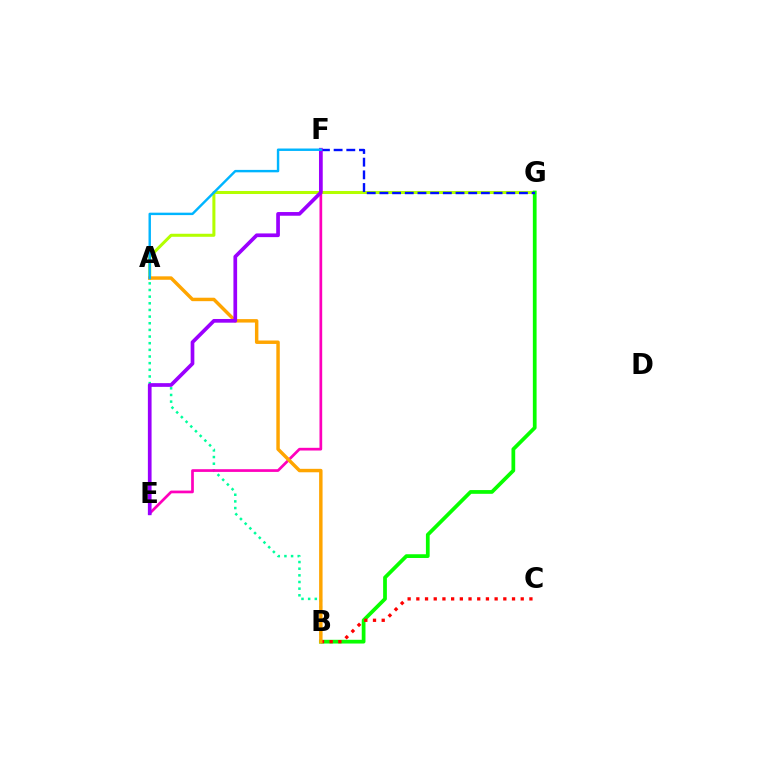{('A', 'G'): [{'color': '#b3ff00', 'line_style': 'solid', 'thickness': 2.18}], ('A', 'B'): [{'color': '#00ff9d', 'line_style': 'dotted', 'thickness': 1.81}, {'color': '#ffa500', 'line_style': 'solid', 'thickness': 2.48}], ('B', 'G'): [{'color': '#08ff00', 'line_style': 'solid', 'thickness': 2.69}], ('F', 'G'): [{'color': '#0010ff', 'line_style': 'dashed', 'thickness': 1.72}], ('B', 'C'): [{'color': '#ff0000', 'line_style': 'dotted', 'thickness': 2.36}], ('E', 'F'): [{'color': '#ff00bd', 'line_style': 'solid', 'thickness': 1.95}, {'color': '#9b00ff', 'line_style': 'solid', 'thickness': 2.66}], ('A', 'F'): [{'color': '#00b5ff', 'line_style': 'solid', 'thickness': 1.75}]}